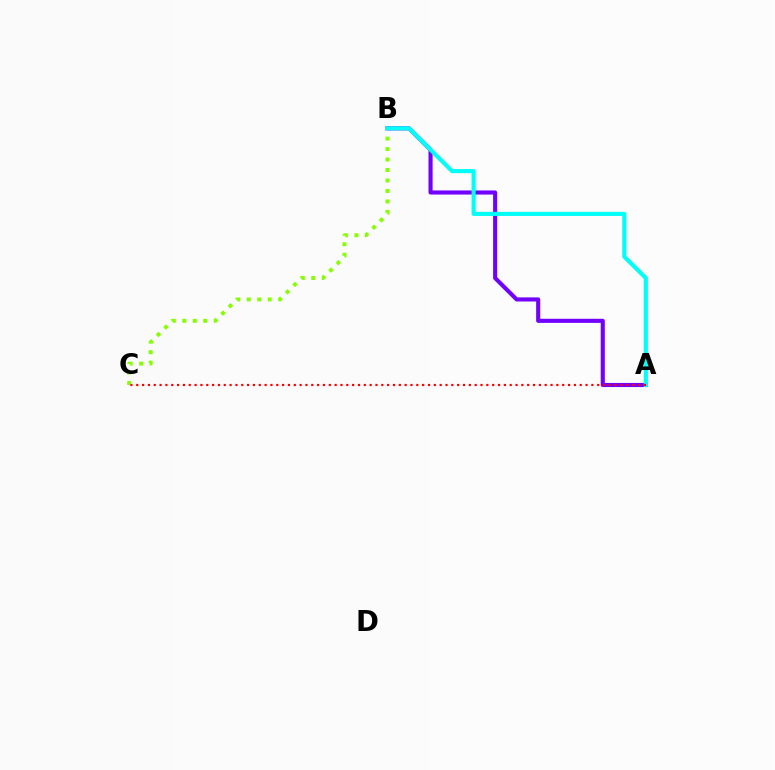{('A', 'B'): [{'color': '#7200ff', 'line_style': 'solid', 'thickness': 2.95}, {'color': '#00fff6', 'line_style': 'solid', 'thickness': 2.96}], ('B', 'C'): [{'color': '#84ff00', 'line_style': 'dotted', 'thickness': 2.85}], ('A', 'C'): [{'color': '#ff0000', 'line_style': 'dotted', 'thickness': 1.59}]}